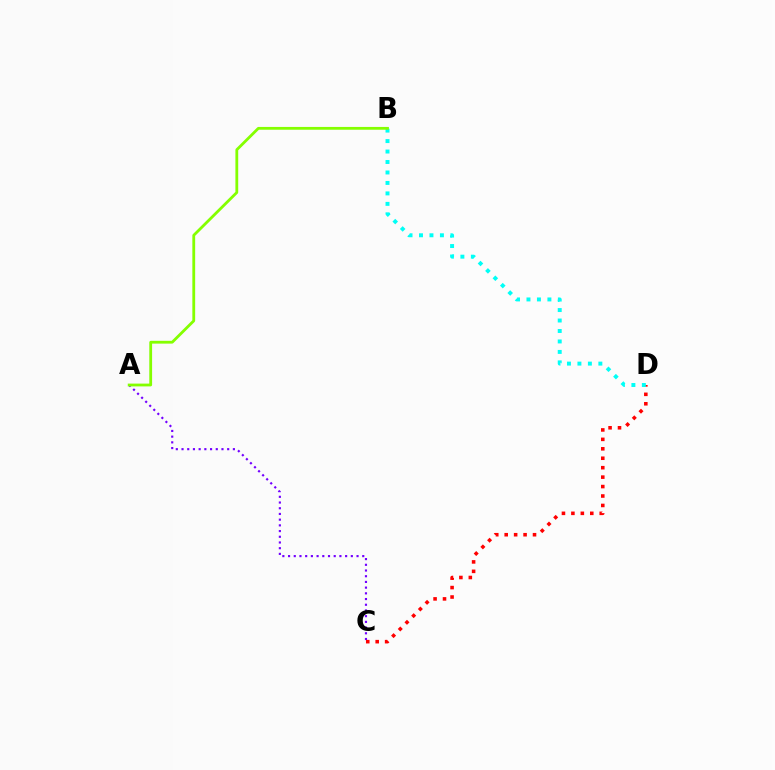{('A', 'C'): [{'color': '#7200ff', 'line_style': 'dotted', 'thickness': 1.55}], ('C', 'D'): [{'color': '#ff0000', 'line_style': 'dotted', 'thickness': 2.56}], ('B', 'D'): [{'color': '#00fff6', 'line_style': 'dotted', 'thickness': 2.84}], ('A', 'B'): [{'color': '#84ff00', 'line_style': 'solid', 'thickness': 2.02}]}